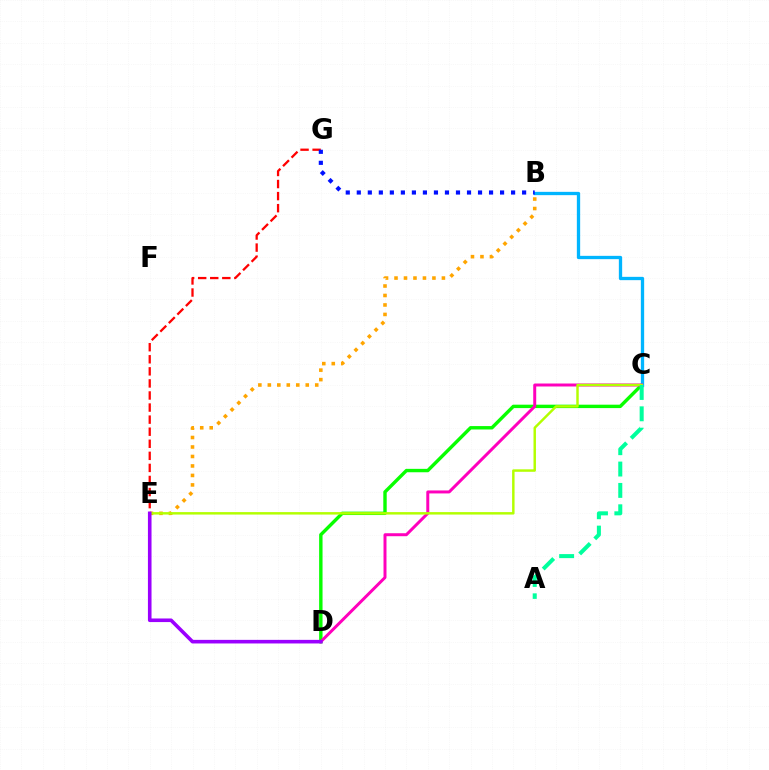{('C', 'D'): [{'color': '#08ff00', 'line_style': 'solid', 'thickness': 2.45}, {'color': '#ff00bd', 'line_style': 'solid', 'thickness': 2.15}], ('B', 'E'): [{'color': '#ffa500', 'line_style': 'dotted', 'thickness': 2.58}], ('E', 'G'): [{'color': '#ff0000', 'line_style': 'dashed', 'thickness': 1.64}], ('B', 'C'): [{'color': '#00b5ff', 'line_style': 'solid', 'thickness': 2.38}], ('C', 'E'): [{'color': '#b3ff00', 'line_style': 'solid', 'thickness': 1.77}], ('A', 'C'): [{'color': '#00ff9d', 'line_style': 'dashed', 'thickness': 2.9}], ('D', 'E'): [{'color': '#9b00ff', 'line_style': 'solid', 'thickness': 2.59}], ('B', 'G'): [{'color': '#0010ff', 'line_style': 'dotted', 'thickness': 2.99}]}